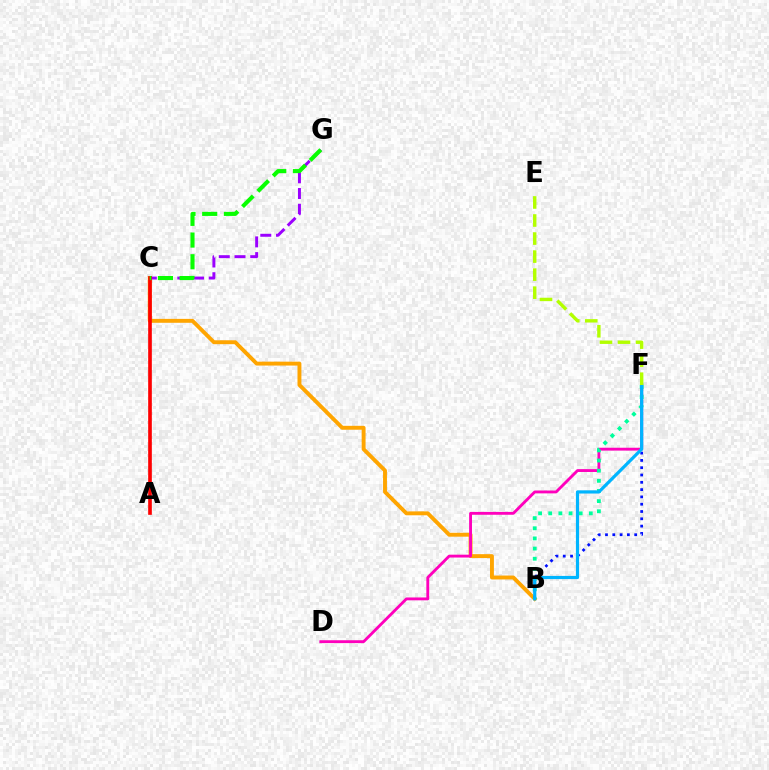{('B', 'C'): [{'color': '#ffa500', 'line_style': 'solid', 'thickness': 2.81}], ('B', 'F'): [{'color': '#0010ff', 'line_style': 'dotted', 'thickness': 1.98}, {'color': '#00ff9d', 'line_style': 'dotted', 'thickness': 2.76}, {'color': '#00b5ff', 'line_style': 'solid', 'thickness': 2.29}], ('D', 'F'): [{'color': '#ff00bd', 'line_style': 'solid', 'thickness': 2.06}], ('C', 'G'): [{'color': '#9b00ff', 'line_style': 'dashed', 'thickness': 2.14}, {'color': '#08ff00', 'line_style': 'dashed', 'thickness': 2.95}], ('A', 'C'): [{'color': '#ff0000', 'line_style': 'solid', 'thickness': 2.63}], ('E', 'F'): [{'color': '#b3ff00', 'line_style': 'dashed', 'thickness': 2.45}]}